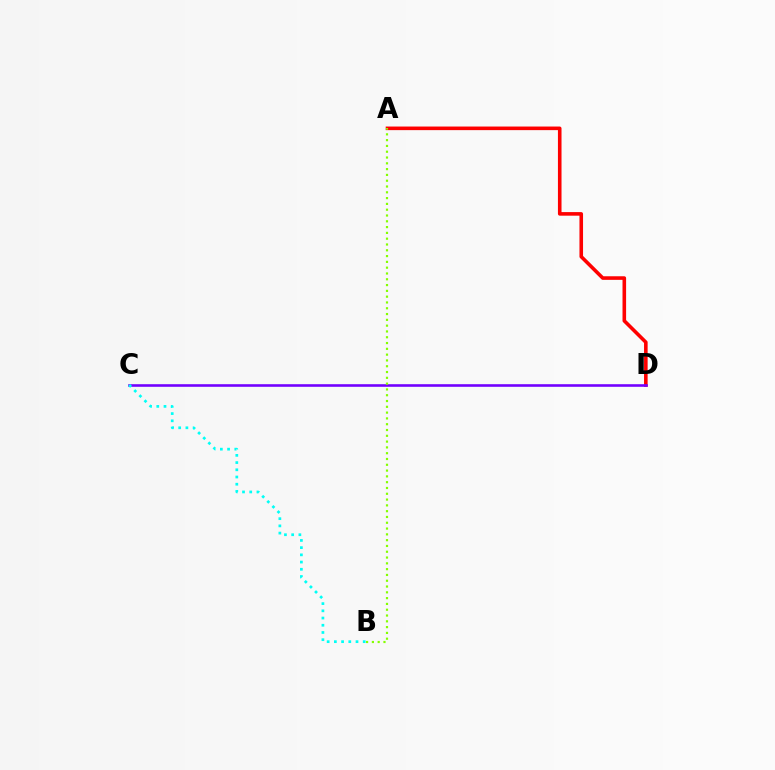{('A', 'D'): [{'color': '#ff0000', 'line_style': 'solid', 'thickness': 2.58}], ('C', 'D'): [{'color': '#7200ff', 'line_style': 'solid', 'thickness': 1.87}], ('A', 'B'): [{'color': '#84ff00', 'line_style': 'dotted', 'thickness': 1.58}], ('B', 'C'): [{'color': '#00fff6', 'line_style': 'dotted', 'thickness': 1.96}]}